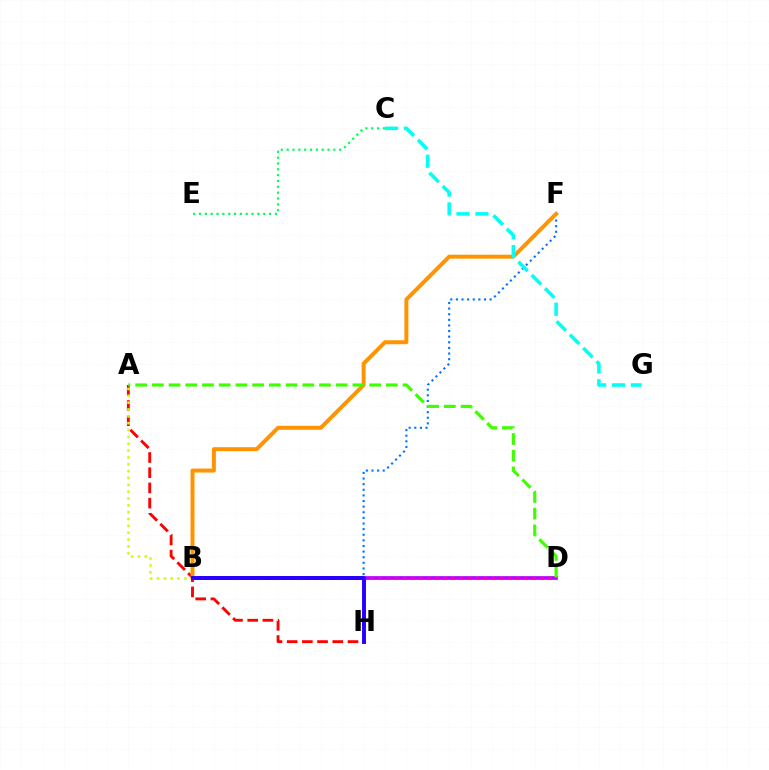{('A', 'H'): [{'color': '#ff0000', 'line_style': 'dashed', 'thickness': 2.07}], ('B', 'D'): [{'color': '#b900ff', 'line_style': 'solid', 'thickness': 2.68}, {'color': '#ff00ac', 'line_style': 'dotted', 'thickness': 2.19}], ('A', 'B'): [{'color': '#d1ff00', 'line_style': 'dotted', 'thickness': 1.86}], ('F', 'H'): [{'color': '#0074ff', 'line_style': 'dotted', 'thickness': 1.53}], ('B', 'F'): [{'color': '#ff9400', 'line_style': 'solid', 'thickness': 2.86}], ('A', 'D'): [{'color': '#3dff00', 'line_style': 'dashed', 'thickness': 2.27}], ('B', 'H'): [{'color': '#2500ff', 'line_style': 'solid', 'thickness': 2.82}], ('C', 'E'): [{'color': '#00ff5c', 'line_style': 'dotted', 'thickness': 1.59}], ('C', 'G'): [{'color': '#00fff6', 'line_style': 'dashed', 'thickness': 2.56}]}